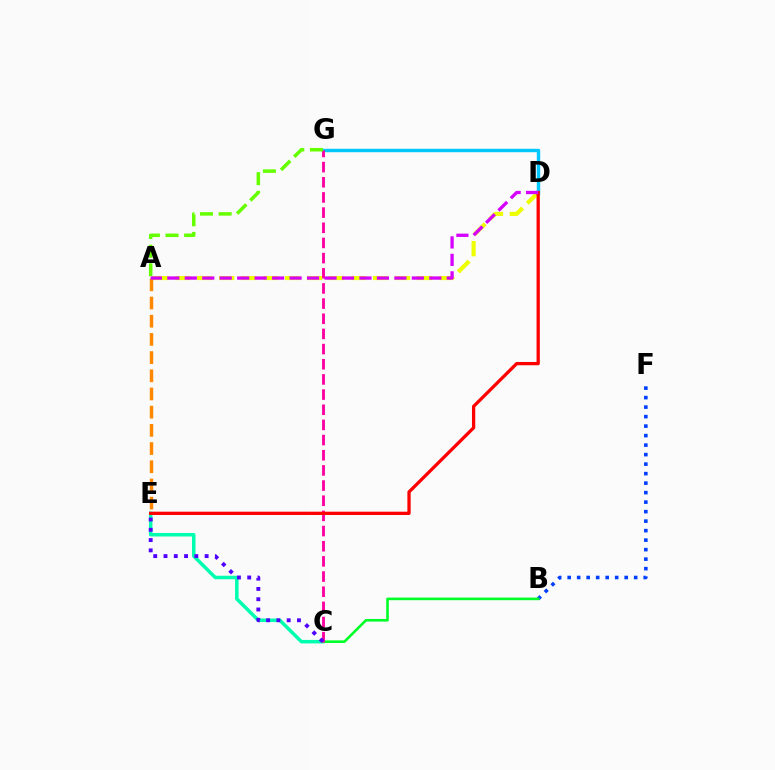{('A', 'D'): [{'color': '#eeff00', 'line_style': 'dashed', 'thickness': 2.99}, {'color': '#d600ff', 'line_style': 'dashed', 'thickness': 2.37}], ('D', 'G'): [{'color': '#00c7ff', 'line_style': 'solid', 'thickness': 2.46}], ('C', 'E'): [{'color': '#00ffaf', 'line_style': 'solid', 'thickness': 2.53}, {'color': '#4f00ff', 'line_style': 'dotted', 'thickness': 2.79}], ('B', 'F'): [{'color': '#003fff', 'line_style': 'dotted', 'thickness': 2.58}], ('B', 'C'): [{'color': '#00ff27', 'line_style': 'solid', 'thickness': 1.88}], ('A', 'E'): [{'color': '#ff8800', 'line_style': 'dashed', 'thickness': 2.47}], ('C', 'G'): [{'color': '#ff00a0', 'line_style': 'dashed', 'thickness': 2.06}], ('A', 'G'): [{'color': '#66ff00', 'line_style': 'dashed', 'thickness': 2.53}], ('D', 'E'): [{'color': '#ff0000', 'line_style': 'solid', 'thickness': 2.36}]}